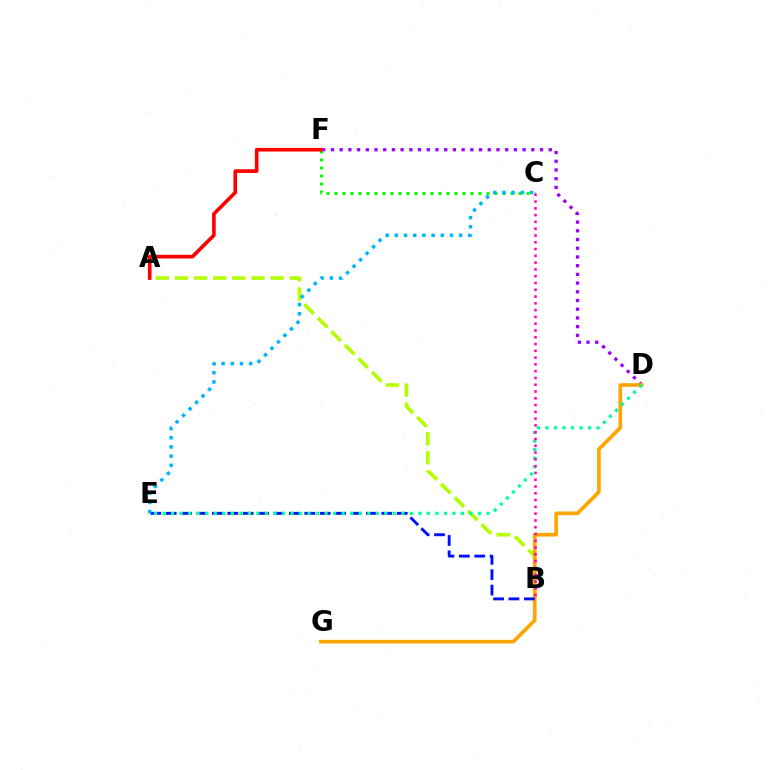{('D', 'F'): [{'color': '#9b00ff', 'line_style': 'dotted', 'thickness': 2.37}], ('A', 'B'): [{'color': '#b3ff00', 'line_style': 'dashed', 'thickness': 2.6}], ('D', 'G'): [{'color': '#ffa500', 'line_style': 'solid', 'thickness': 2.63}], ('B', 'E'): [{'color': '#0010ff', 'line_style': 'dashed', 'thickness': 2.09}], ('D', 'E'): [{'color': '#00ff9d', 'line_style': 'dotted', 'thickness': 2.32}], ('C', 'F'): [{'color': '#08ff00', 'line_style': 'dotted', 'thickness': 2.17}], ('B', 'C'): [{'color': '#ff00bd', 'line_style': 'dotted', 'thickness': 1.84}], ('A', 'F'): [{'color': '#ff0000', 'line_style': 'solid', 'thickness': 2.62}], ('C', 'E'): [{'color': '#00b5ff', 'line_style': 'dotted', 'thickness': 2.5}]}